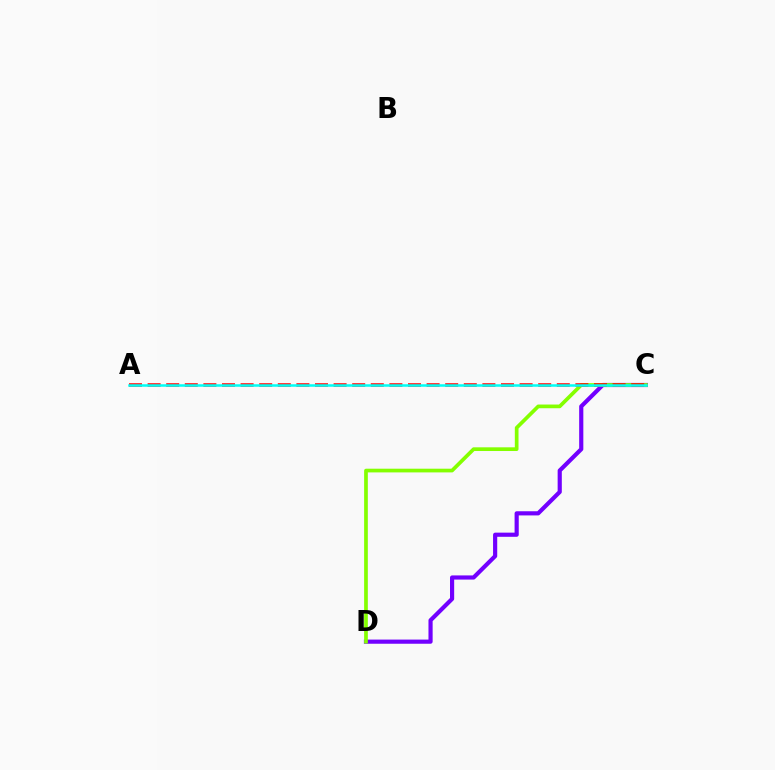{('C', 'D'): [{'color': '#7200ff', 'line_style': 'solid', 'thickness': 3.0}, {'color': '#84ff00', 'line_style': 'solid', 'thickness': 2.66}], ('A', 'C'): [{'color': '#ff0000', 'line_style': 'dashed', 'thickness': 2.53}, {'color': '#00fff6', 'line_style': 'solid', 'thickness': 1.81}]}